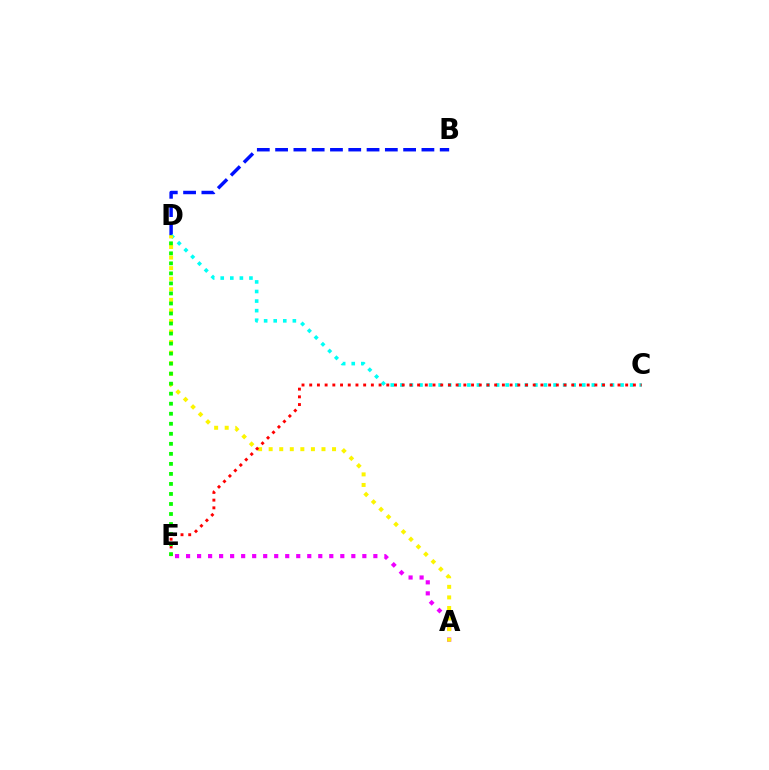{('B', 'D'): [{'color': '#0010ff', 'line_style': 'dashed', 'thickness': 2.48}], ('C', 'D'): [{'color': '#00fff6', 'line_style': 'dotted', 'thickness': 2.6}], ('A', 'E'): [{'color': '#ee00ff', 'line_style': 'dotted', 'thickness': 2.99}], ('A', 'D'): [{'color': '#fcf500', 'line_style': 'dotted', 'thickness': 2.87}], ('C', 'E'): [{'color': '#ff0000', 'line_style': 'dotted', 'thickness': 2.09}], ('D', 'E'): [{'color': '#08ff00', 'line_style': 'dotted', 'thickness': 2.72}]}